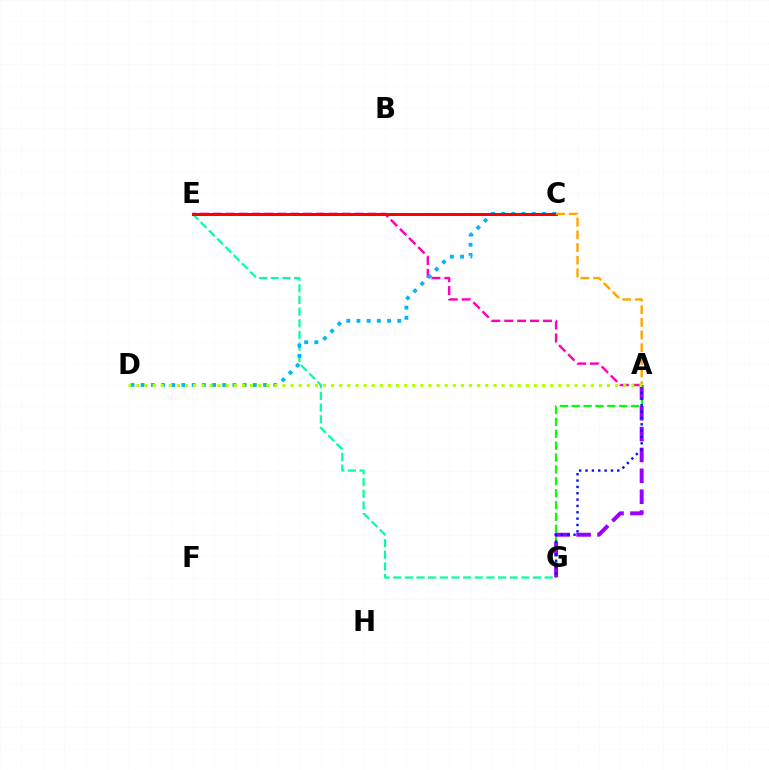{('A', 'G'): [{'color': '#08ff00', 'line_style': 'dashed', 'thickness': 1.61}, {'color': '#9b00ff', 'line_style': 'dashed', 'thickness': 2.84}, {'color': '#0010ff', 'line_style': 'dotted', 'thickness': 1.72}], ('A', 'E'): [{'color': '#ff00bd', 'line_style': 'dashed', 'thickness': 1.75}], ('E', 'G'): [{'color': '#00ff9d', 'line_style': 'dashed', 'thickness': 1.58}], ('C', 'D'): [{'color': '#00b5ff', 'line_style': 'dotted', 'thickness': 2.77}], ('C', 'E'): [{'color': '#ff0000', 'line_style': 'solid', 'thickness': 2.17}], ('A', 'C'): [{'color': '#ffa500', 'line_style': 'dashed', 'thickness': 1.72}], ('A', 'D'): [{'color': '#b3ff00', 'line_style': 'dotted', 'thickness': 2.2}]}